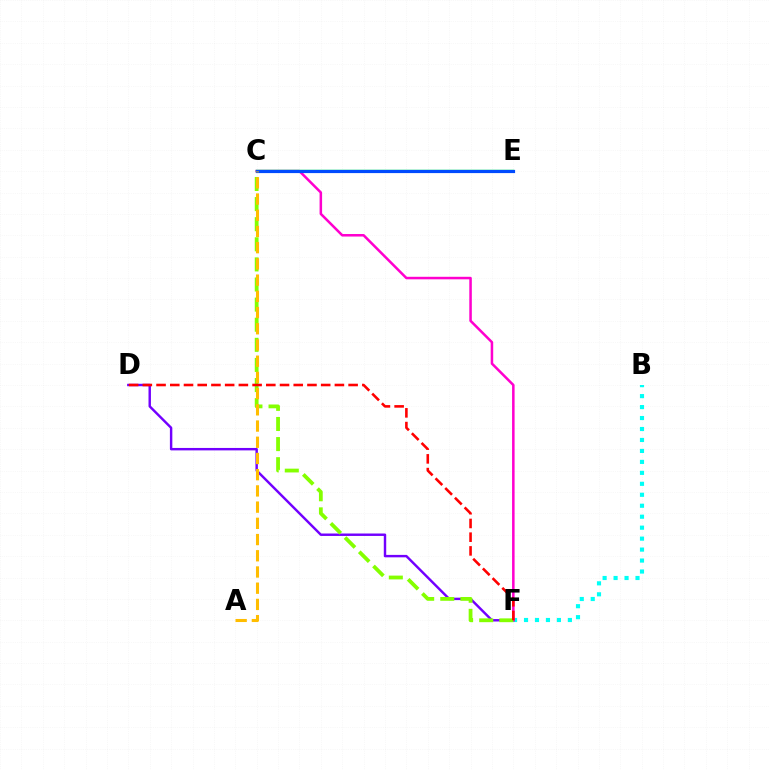{('B', 'F'): [{'color': '#00fff6', 'line_style': 'dotted', 'thickness': 2.98}], ('D', 'F'): [{'color': '#7200ff', 'line_style': 'solid', 'thickness': 1.75}, {'color': '#ff0000', 'line_style': 'dashed', 'thickness': 1.86}], ('C', 'F'): [{'color': '#ff00cf', 'line_style': 'solid', 'thickness': 1.82}, {'color': '#84ff00', 'line_style': 'dashed', 'thickness': 2.73}], ('C', 'E'): [{'color': '#00ff39', 'line_style': 'solid', 'thickness': 1.77}, {'color': '#004bff', 'line_style': 'solid', 'thickness': 2.29}], ('A', 'C'): [{'color': '#ffbd00', 'line_style': 'dashed', 'thickness': 2.2}]}